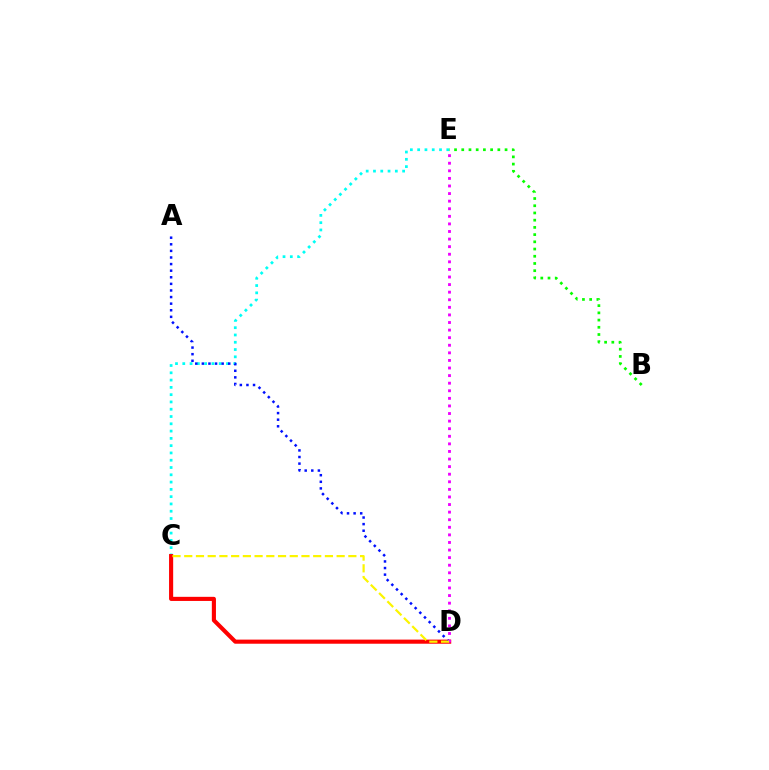{('C', 'E'): [{'color': '#00fff6', 'line_style': 'dotted', 'thickness': 1.98}], ('C', 'D'): [{'color': '#ff0000', 'line_style': 'solid', 'thickness': 2.96}, {'color': '#fcf500', 'line_style': 'dashed', 'thickness': 1.59}], ('A', 'D'): [{'color': '#0010ff', 'line_style': 'dotted', 'thickness': 1.79}], ('B', 'E'): [{'color': '#08ff00', 'line_style': 'dotted', 'thickness': 1.96}], ('D', 'E'): [{'color': '#ee00ff', 'line_style': 'dotted', 'thickness': 2.06}]}